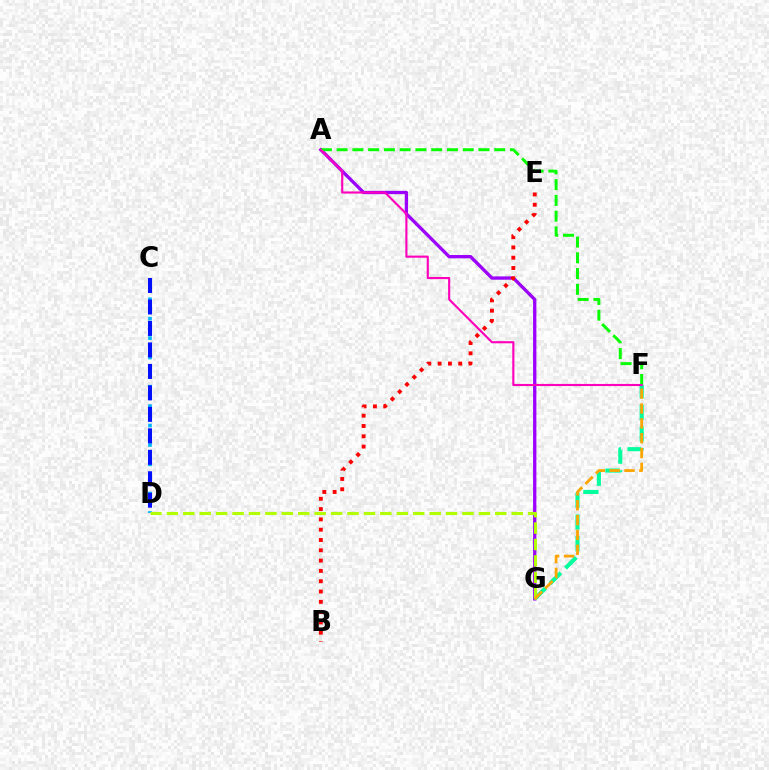{('A', 'G'): [{'color': '#9b00ff', 'line_style': 'solid', 'thickness': 2.38}], ('A', 'F'): [{'color': '#08ff00', 'line_style': 'dashed', 'thickness': 2.14}, {'color': '#ff00bd', 'line_style': 'solid', 'thickness': 1.53}], ('C', 'D'): [{'color': '#00b5ff', 'line_style': 'dotted', 'thickness': 2.64}, {'color': '#0010ff', 'line_style': 'dashed', 'thickness': 2.92}], ('F', 'G'): [{'color': '#00ff9d', 'line_style': 'dashed', 'thickness': 2.95}, {'color': '#ffa500', 'line_style': 'dashed', 'thickness': 2.02}], ('D', 'G'): [{'color': '#b3ff00', 'line_style': 'dashed', 'thickness': 2.23}], ('B', 'E'): [{'color': '#ff0000', 'line_style': 'dotted', 'thickness': 2.8}]}